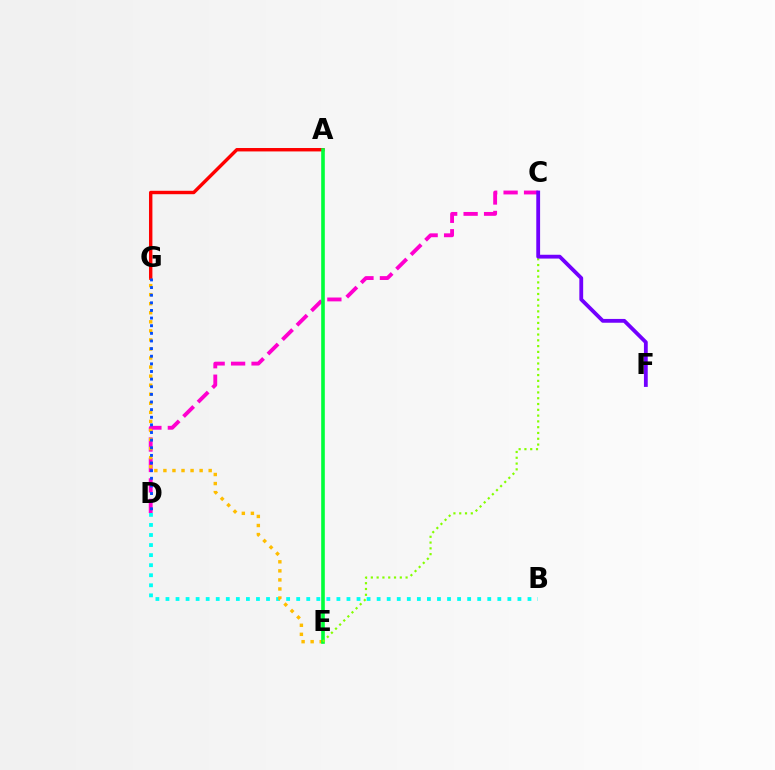{('C', 'D'): [{'color': '#ff00cf', 'line_style': 'dashed', 'thickness': 2.78}], ('B', 'D'): [{'color': '#00fff6', 'line_style': 'dotted', 'thickness': 2.73}], ('A', 'G'): [{'color': '#ff0000', 'line_style': 'solid', 'thickness': 2.46}], ('E', 'G'): [{'color': '#ffbd00', 'line_style': 'dotted', 'thickness': 2.46}], ('A', 'E'): [{'color': '#00ff39', 'line_style': 'solid', 'thickness': 2.6}], ('C', 'E'): [{'color': '#84ff00', 'line_style': 'dotted', 'thickness': 1.57}], ('C', 'F'): [{'color': '#7200ff', 'line_style': 'solid', 'thickness': 2.74}], ('D', 'G'): [{'color': '#004bff', 'line_style': 'dotted', 'thickness': 2.07}]}